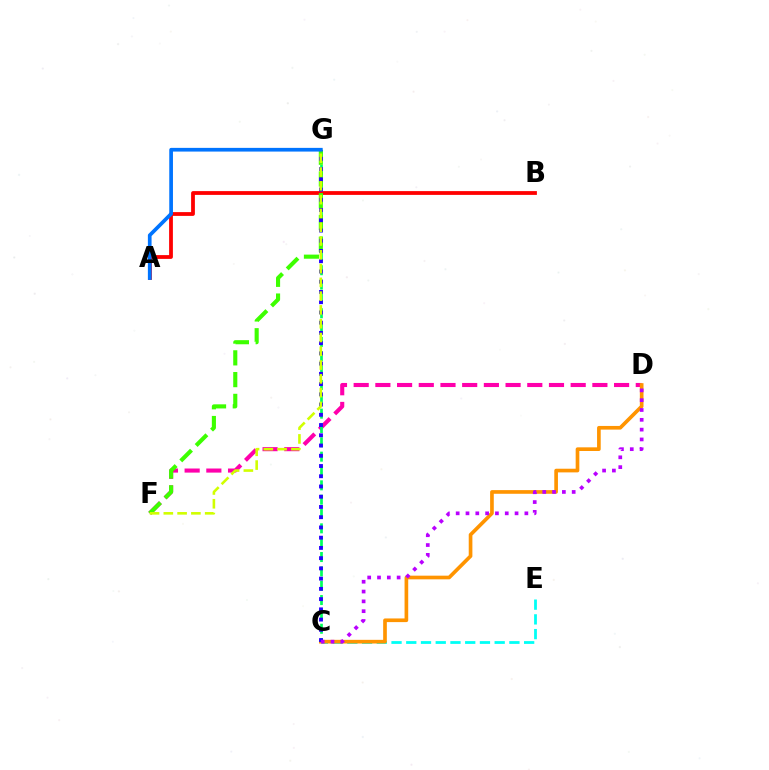{('A', 'B'): [{'color': '#ff0000', 'line_style': 'solid', 'thickness': 2.72}], ('D', 'F'): [{'color': '#ff00ac', 'line_style': 'dashed', 'thickness': 2.95}], ('C', 'G'): [{'color': '#00ff5c', 'line_style': 'dashed', 'thickness': 1.95}, {'color': '#2500ff', 'line_style': 'dotted', 'thickness': 2.78}], ('F', 'G'): [{'color': '#3dff00', 'line_style': 'dashed', 'thickness': 2.96}, {'color': '#d1ff00', 'line_style': 'dashed', 'thickness': 1.87}], ('C', 'E'): [{'color': '#00fff6', 'line_style': 'dashed', 'thickness': 2.0}], ('C', 'D'): [{'color': '#ff9400', 'line_style': 'solid', 'thickness': 2.64}, {'color': '#b900ff', 'line_style': 'dotted', 'thickness': 2.67}], ('A', 'G'): [{'color': '#0074ff', 'line_style': 'solid', 'thickness': 2.66}]}